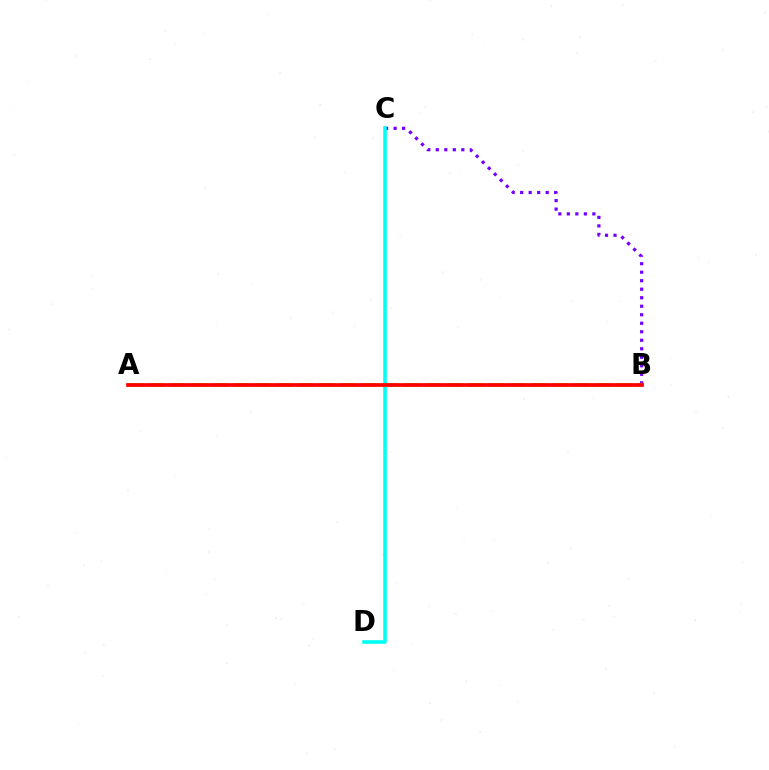{('B', 'C'): [{'color': '#7200ff', 'line_style': 'dotted', 'thickness': 2.31}], ('C', 'D'): [{'color': '#00fff6', 'line_style': 'solid', 'thickness': 2.59}], ('A', 'B'): [{'color': '#84ff00', 'line_style': 'dashed', 'thickness': 2.89}, {'color': '#ff0000', 'line_style': 'solid', 'thickness': 2.67}]}